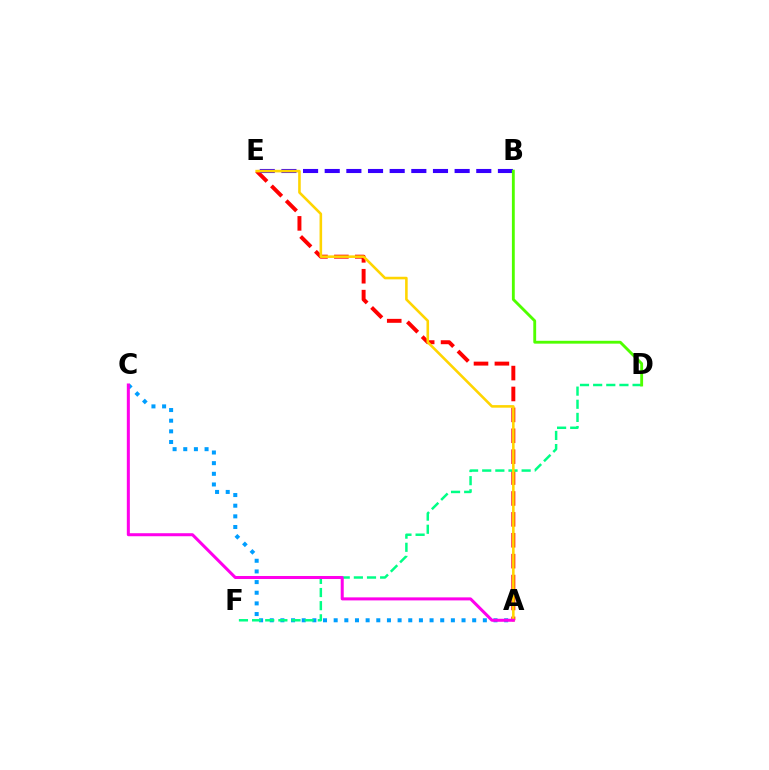{('A', 'E'): [{'color': '#ff0000', 'line_style': 'dashed', 'thickness': 2.84}, {'color': '#ffd500', 'line_style': 'solid', 'thickness': 1.86}], ('A', 'C'): [{'color': '#009eff', 'line_style': 'dotted', 'thickness': 2.89}, {'color': '#ff00ed', 'line_style': 'solid', 'thickness': 2.18}], ('D', 'F'): [{'color': '#00ff86', 'line_style': 'dashed', 'thickness': 1.79}], ('B', 'E'): [{'color': '#3700ff', 'line_style': 'dashed', 'thickness': 2.94}], ('B', 'D'): [{'color': '#4fff00', 'line_style': 'solid', 'thickness': 2.06}]}